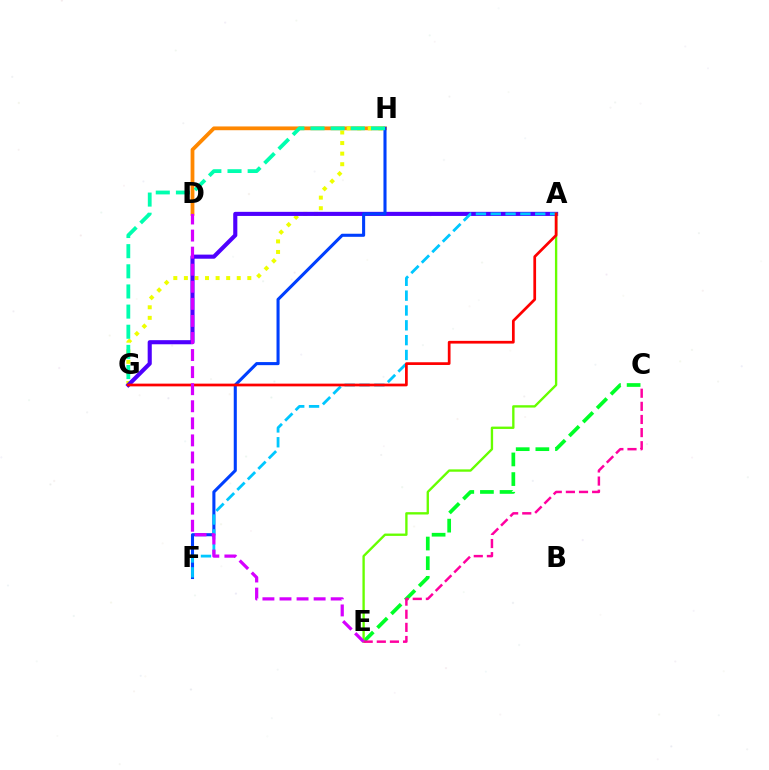{('D', 'H'): [{'color': '#ff8800', 'line_style': 'solid', 'thickness': 2.72}], ('C', 'E'): [{'color': '#00ff27', 'line_style': 'dashed', 'thickness': 2.67}, {'color': '#ff00a0', 'line_style': 'dashed', 'thickness': 1.78}], ('G', 'H'): [{'color': '#eeff00', 'line_style': 'dotted', 'thickness': 2.87}, {'color': '#00ffaf', 'line_style': 'dashed', 'thickness': 2.74}], ('A', 'G'): [{'color': '#4f00ff', 'line_style': 'solid', 'thickness': 2.96}, {'color': '#ff0000', 'line_style': 'solid', 'thickness': 1.96}], ('A', 'E'): [{'color': '#66ff00', 'line_style': 'solid', 'thickness': 1.69}], ('F', 'H'): [{'color': '#003fff', 'line_style': 'solid', 'thickness': 2.21}], ('A', 'F'): [{'color': '#00c7ff', 'line_style': 'dashed', 'thickness': 2.02}], ('D', 'E'): [{'color': '#d600ff', 'line_style': 'dashed', 'thickness': 2.32}]}